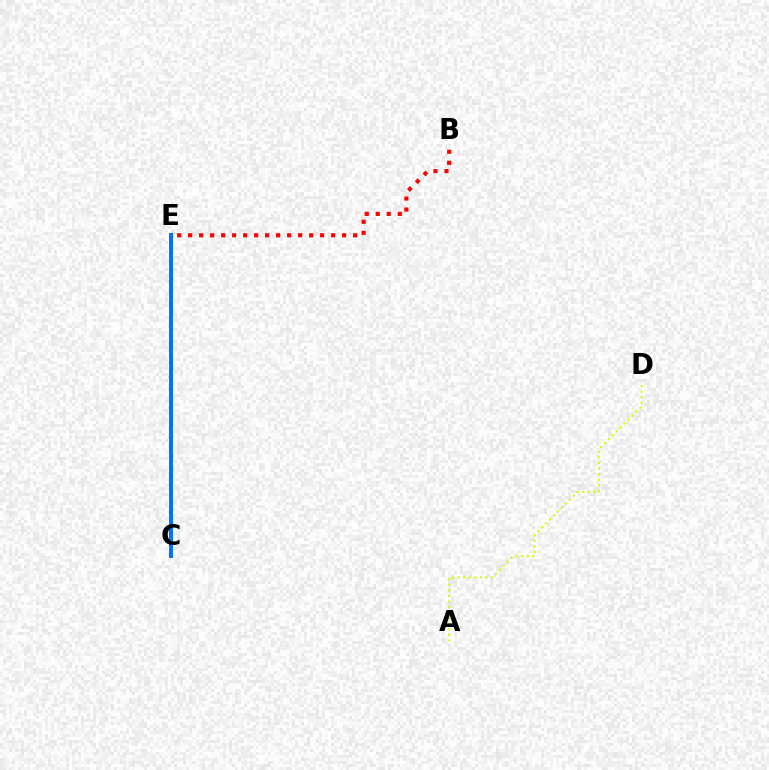{('C', 'E'): [{'color': '#00ff5c', 'line_style': 'dotted', 'thickness': 2.64}, {'color': '#b900ff', 'line_style': 'solid', 'thickness': 2.6}, {'color': '#0074ff', 'line_style': 'solid', 'thickness': 2.87}], ('A', 'D'): [{'color': '#d1ff00', 'line_style': 'dotted', 'thickness': 1.51}], ('B', 'E'): [{'color': '#ff0000', 'line_style': 'dotted', 'thickness': 2.99}]}